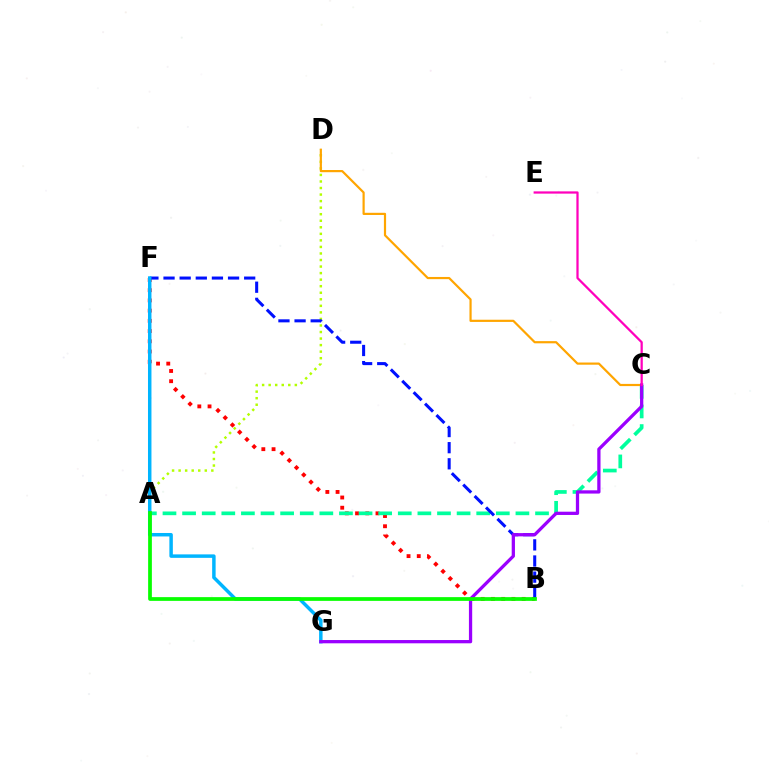{('A', 'D'): [{'color': '#b3ff00', 'line_style': 'dotted', 'thickness': 1.78}], ('B', 'F'): [{'color': '#ff0000', 'line_style': 'dotted', 'thickness': 2.78}, {'color': '#0010ff', 'line_style': 'dashed', 'thickness': 2.19}], ('A', 'C'): [{'color': '#00ff9d', 'line_style': 'dashed', 'thickness': 2.66}], ('C', 'D'): [{'color': '#ffa500', 'line_style': 'solid', 'thickness': 1.58}], ('F', 'G'): [{'color': '#00b5ff', 'line_style': 'solid', 'thickness': 2.5}], ('C', 'G'): [{'color': '#9b00ff', 'line_style': 'solid', 'thickness': 2.35}], ('C', 'E'): [{'color': '#ff00bd', 'line_style': 'solid', 'thickness': 1.62}], ('A', 'B'): [{'color': '#08ff00', 'line_style': 'solid', 'thickness': 2.69}]}